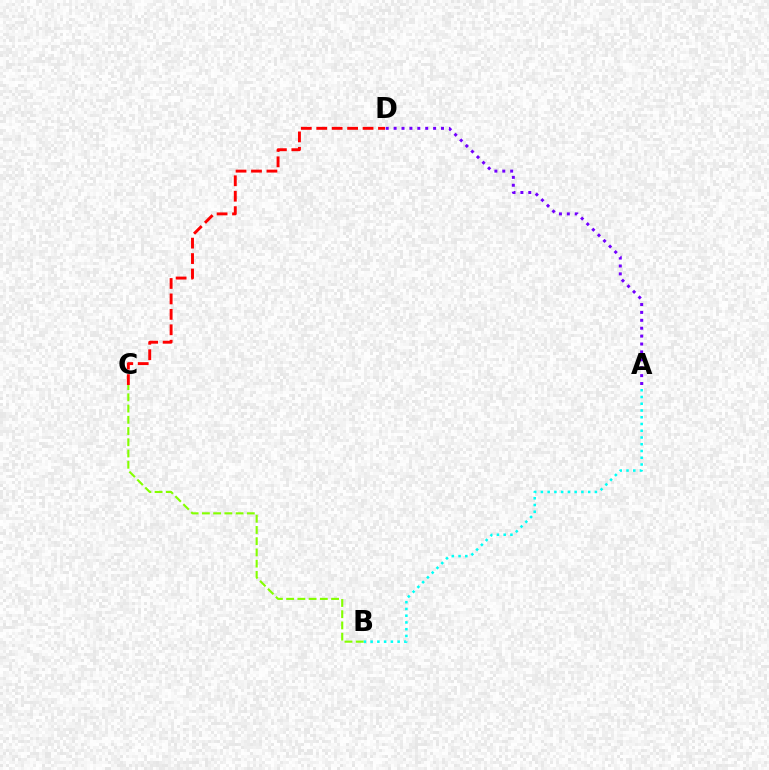{('C', 'D'): [{'color': '#ff0000', 'line_style': 'dashed', 'thickness': 2.1}], ('A', 'B'): [{'color': '#00fff6', 'line_style': 'dotted', 'thickness': 1.83}], ('A', 'D'): [{'color': '#7200ff', 'line_style': 'dotted', 'thickness': 2.15}], ('B', 'C'): [{'color': '#84ff00', 'line_style': 'dashed', 'thickness': 1.53}]}